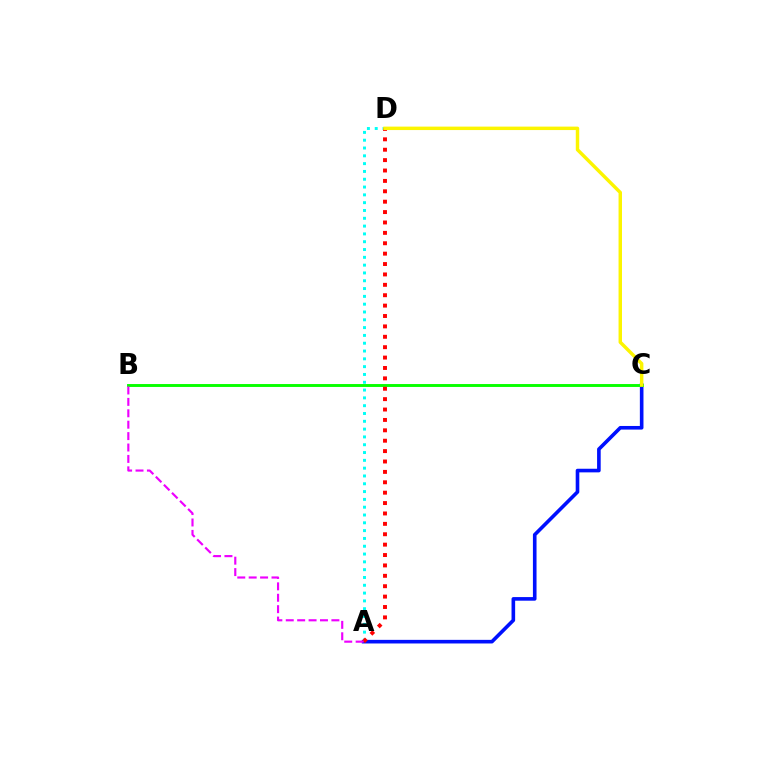{('A', 'C'): [{'color': '#0010ff', 'line_style': 'solid', 'thickness': 2.6}], ('A', 'D'): [{'color': '#00fff6', 'line_style': 'dotted', 'thickness': 2.12}, {'color': '#ff0000', 'line_style': 'dotted', 'thickness': 2.82}], ('B', 'C'): [{'color': '#08ff00', 'line_style': 'solid', 'thickness': 2.09}], ('A', 'B'): [{'color': '#ee00ff', 'line_style': 'dashed', 'thickness': 1.55}], ('C', 'D'): [{'color': '#fcf500', 'line_style': 'solid', 'thickness': 2.48}]}